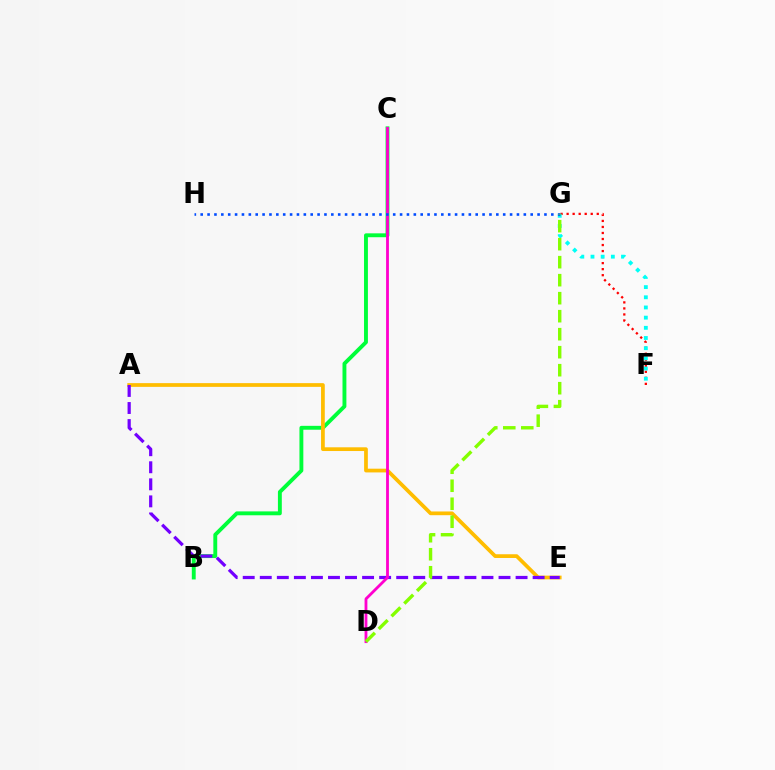{('B', 'C'): [{'color': '#00ff39', 'line_style': 'solid', 'thickness': 2.8}], ('A', 'E'): [{'color': '#ffbd00', 'line_style': 'solid', 'thickness': 2.69}, {'color': '#7200ff', 'line_style': 'dashed', 'thickness': 2.32}], ('C', 'D'): [{'color': '#ff00cf', 'line_style': 'solid', 'thickness': 2.03}], ('F', 'G'): [{'color': '#ff0000', 'line_style': 'dotted', 'thickness': 1.64}, {'color': '#00fff6', 'line_style': 'dotted', 'thickness': 2.76}], ('G', 'H'): [{'color': '#004bff', 'line_style': 'dotted', 'thickness': 1.87}], ('D', 'G'): [{'color': '#84ff00', 'line_style': 'dashed', 'thickness': 2.45}]}